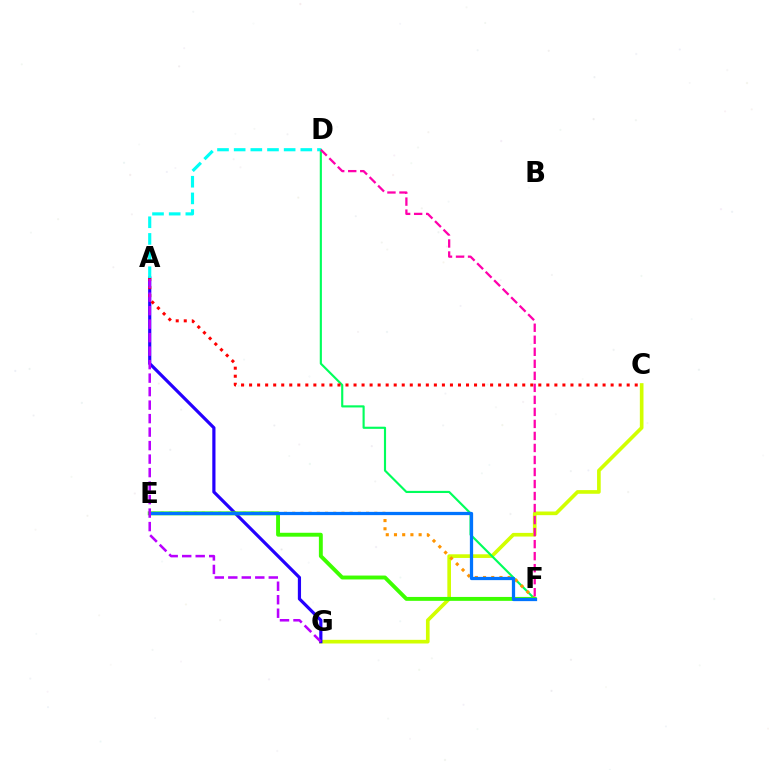{('C', 'G'): [{'color': '#d1ff00', 'line_style': 'solid', 'thickness': 2.63}], ('D', 'F'): [{'color': '#00ff5c', 'line_style': 'solid', 'thickness': 1.54}, {'color': '#ff00ac', 'line_style': 'dashed', 'thickness': 1.63}], ('E', 'F'): [{'color': '#ff9400', 'line_style': 'dotted', 'thickness': 2.23}, {'color': '#3dff00', 'line_style': 'solid', 'thickness': 2.81}, {'color': '#0074ff', 'line_style': 'solid', 'thickness': 2.34}], ('A', 'G'): [{'color': '#2500ff', 'line_style': 'solid', 'thickness': 2.3}, {'color': '#b900ff', 'line_style': 'dashed', 'thickness': 1.83}], ('A', 'C'): [{'color': '#ff0000', 'line_style': 'dotted', 'thickness': 2.18}], ('A', 'D'): [{'color': '#00fff6', 'line_style': 'dashed', 'thickness': 2.26}]}